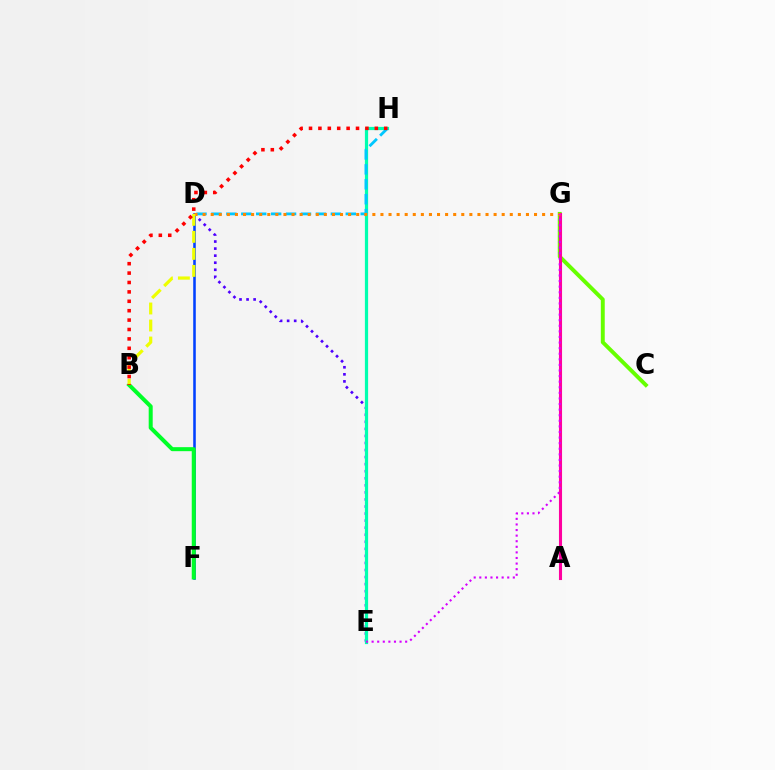{('C', 'G'): [{'color': '#66ff00', 'line_style': 'solid', 'thickness': 2.82}], ('D', 'F'): [{'color': '#003fff', 'line_style': 'solid', 'thickness': 1.84}], ('D', 'E'): [{'color': '#4f00ff', 'line_style': 'dotted', 'thickness': 1.92}], ('A', 'G'): [{'color': '#ff00a0', 'line_style': 'solid', 'thickness': 2.22}], ('E', 'H'): [{'color': '#00ffaf', 'line_style': 'solid', 'thickness': 2.32}], ('D', 'H'): [{'color': '#00c7ff', 'line_style': 'dashed', 'thickness': 2.03}], ('D', 'G'): [{'color': '#ff8800', 'line_style': 'dotted', 'thickness': 2.2}], ('B', 'F'): [{'color': '#00ff27', 'line_style': 'solid', 'thickness': 2.89}], ('E', 'G'): [{'color': '#d600ff', 'line_style': 'dotted', 'thickness': 1.52}], ('B', 'D'): [{'color': '#eeff00', 'line_style': 'dashed', 'thickness': 2.31}], ('B', 'H'): [{'color': '#ff0000', 'line_style': 'dotted', 'thickness': 2.55}]}